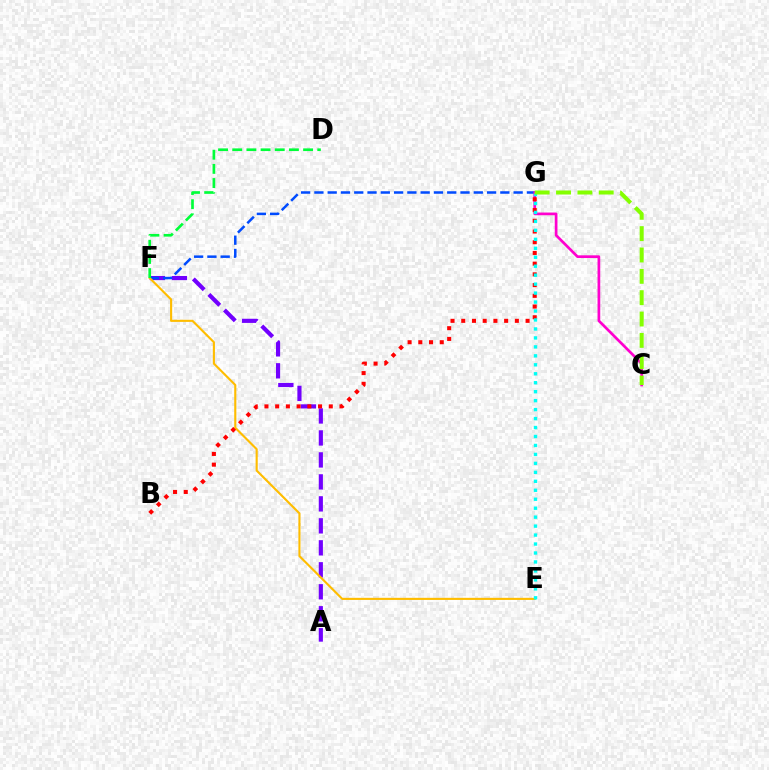{('A', 'F'): [{'color': '#7200ff', 'line_style': 'dashed', 'thickness': 2.99}], ('F', 'G'): [{'color': '#004bff', 'line_style': 'dashed', 'thickness': 1.8}], ('C', 'G'): [{'color': '#ff00cf', 'line_style': 'solid', 'thickness': 1.94}, {'color': '#84ff00', 'line_style': 'dashed', 'thickness': 2.9}], ('E', 'F'): [{'color': '#ffbd00', 'line_style': 'solid', 'thickness': 1.53}], ('B', 'G'): [{'color': '#ff0000', 'line_style': 'dotted', 'thickness': 2.91}], ('E', 'G'): [{'color': '#00fff6', 'line_style': 'dotted', 'thickness': 2.43}], ('D', 'F'): [{'color': '#00ff39', 'line_style': 'dashed', 'thickness': 1.92}]}